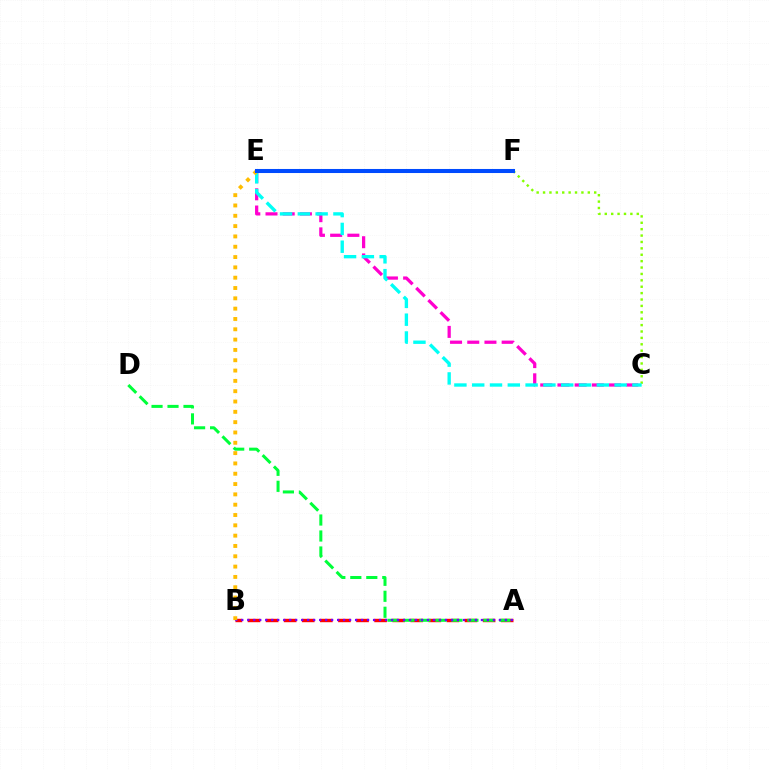{('C', 'F'): [{'color': '#84ff00', 'line_style': 'dotted', 'thickness': 1.74}], ('A', 'B'): [{'color': '#ff0000', 'line_style': 'dashed', 'thickness': 2.46}, {'color': '#7200ff', 'line_style': 'dotted', 'thickness': 1.63}], ('C', 'E'): [{'color': '#ff00cf', 'line_style': 'dashed', 'thickness': 2.34}, {'color': '#00fff6', 'line_style': 'dashed', 'thickness': 2.42}], ('A', 'D'): [{'color': '#00ff39', 'line_style': 'dashed', 'thickness': 2.17}], ('B', 'E'): [{'color': '#ffbd00', 'line_style': 'dotted', 'thickness': 2.8}], ('E', 'F'): [{'color': '#004bff', 'line_style': 'solid', 'thickness': 2.92}]}